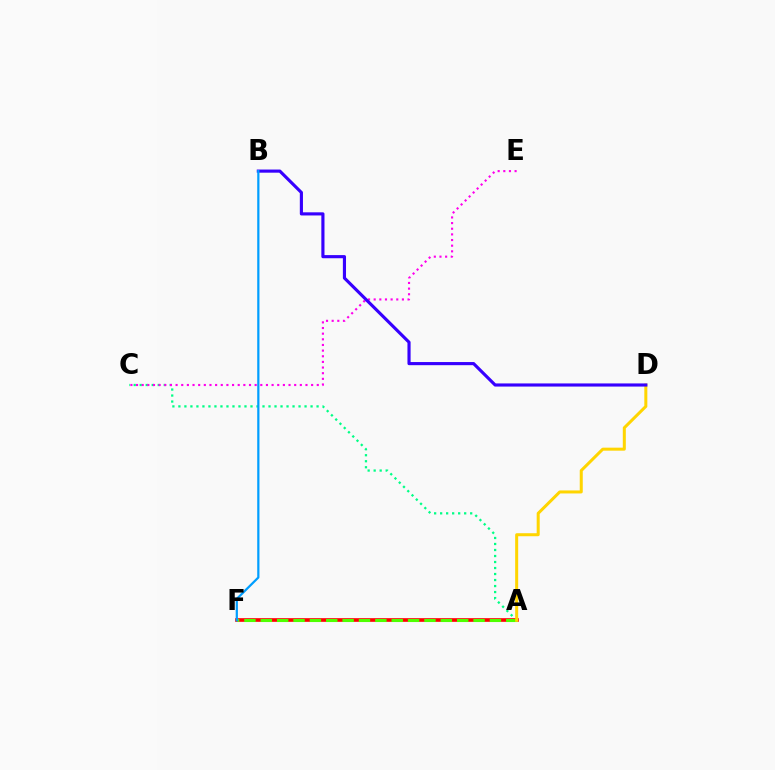{('A', 'C'): [{'color': '#00ff86', 'line_style': 'dotted', 'thickness': 1.63}], ('A', 'F'): [{'color': '#ff0000', 'line_style': 'solid', 'thickness': 2.63}, {'color': '#4fff00', 'line_style': 'dashed', 'thickness': 2.22}], ('C', 'E'): [{'color': '#ff00ed', 'line_style': 'dotted', 'thickness': 1.53}], ('A', 'D'): [{'color': '#ffd500', 'line_style': 'solid', 'thickness': 2.17}], ('B', 'D'): [{'color': '#3700ff', 'line_style': 'solid', 'thickness': 2.26}], ('B', 'F'): [{'color': '#009eff', 'line_style': 'solid', 'thickness': 1.6}]}